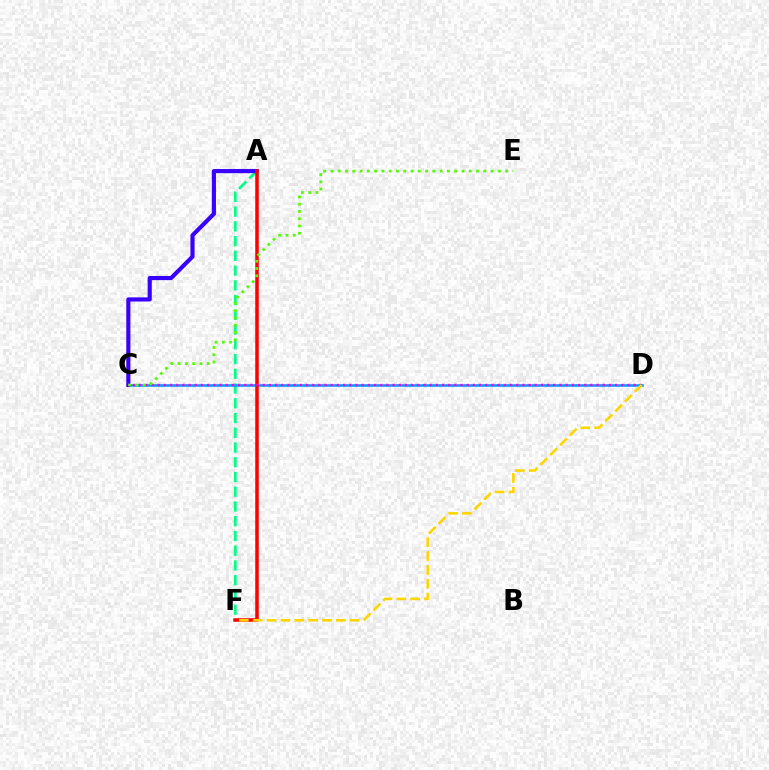{('A', 'F'): [{'color': '#00ff86', 'line_style': 'dashed', 'thickness': 2.0}, {'color': '#ff0000', 'line_style': 'solid', 'thickness': 2.54}], ('C', 'D'): [{'color': '#009eff', 'line_style': 'solid', 'thickness': 1.87}, {'color': '#ff00ed', 'line_style': 'dotted', 'thickness': 1.68}], ('A', 'C'): [{'color': '#3700ff', 'line_style': 'solid', 'thickness': 2.98}], ('D', 'F'): [{'color': '#ffd500', 'line_style': 'dashed', 'thickness': 1.88}], ('C', 'E'): [{'color': '#4fff00', 'line_style': 'dotted', 'thickness': 1.98}]}